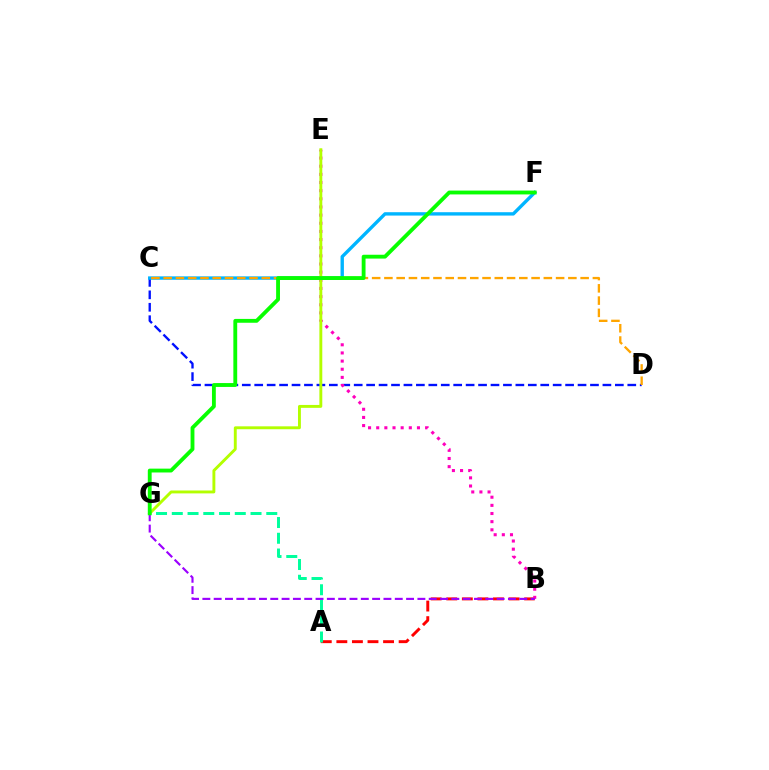{('A', 'B'): [{'color': '#ff0000', 'line_style': 'dashed', 'thickness': 2.12}], ('C', 'D'): [{'color': '#0010ff', 'line_style': 'dashed', 'thickness': 1.69}, {'color': '#ffa500', 'line_style': 'dashed', 'thickness': 1.67}], ('B', 'E'): [{'color': '#ff00bd', 'line_style': 'dotted', 'thickness': 2.21}], ('C', 'F'): [{'color': '#00b5ff', 'line_style': 'solid', 'thickness': 2.42}], ('E', 'G'): [{'color': '#b3ff00', 'line_style': 'solid', 'thickness': 2.09}], ('B', 'G'): [{'color': '#9b00ff', 'line_style': 'dashed', 'thickness': 1.54}], ('A', 'G'): [{'color': '#00ff9d', 'line_style': 'dashed', 'thickness': 2.14}], ('F', 'G'): [{'color': '#08ff00', 'line_style': 'solid', 'thickness': 2.77}]}